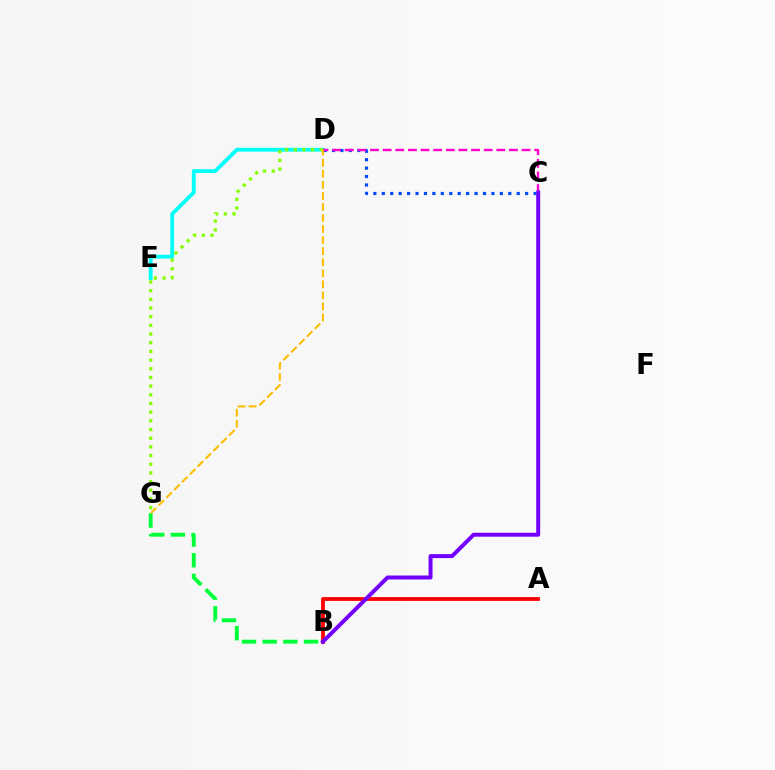{('D', 'E'): [{'color': '#00fff6', 'line_style': 'solid', 'thickness': 2.74}], ('A', 'B'): [{'color': '#ff0000', 'line_style': 'solid', 'thickness': 2.74}], ('D', 'G'): [{'color': '#84ff00', 'line_style': 'dotted', 'thickness': 2.36}, {'color': '#ffbd00', 'line_style': 'dashed', 'thickness': 1.5}], ('C', 'D'): [{'color': '#004bff', 'line_style': 'dotted', 'thickness': 2.29}, {'color': '#ff00cf', 'line_style': 'dashed', 'thickness': 1.72}], ('B', 'C'): [{'color': '#7200ff', 'line_style': 'solid', 'thickness': 2.86}], ('B', 'G'): [{'color': '#00ff39', 'line_style': 'dashed', 'thickness': 2.81}]}